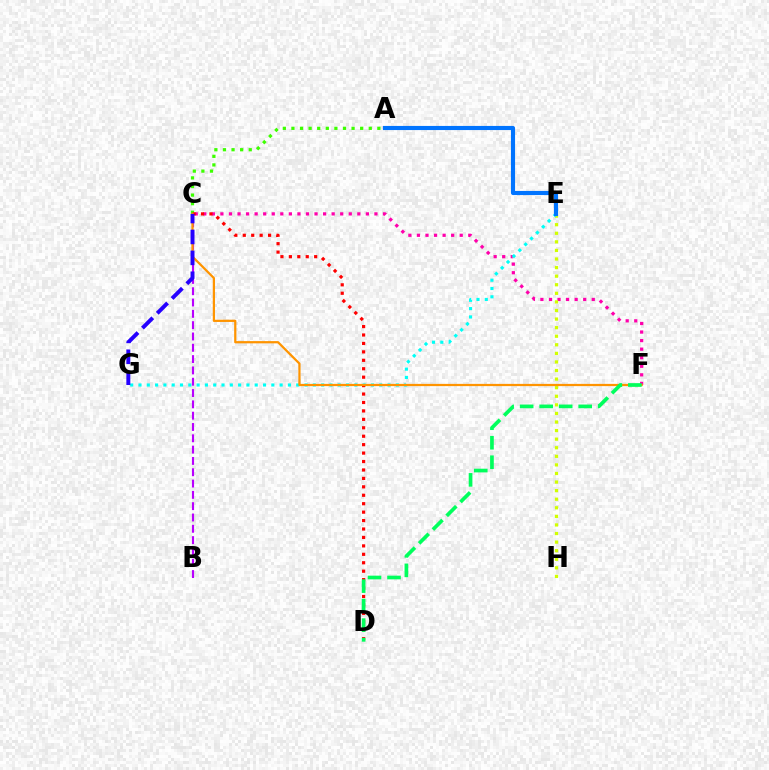{('C', 'F'): [{'color': '#ff00ac', 'line_style': 'dotted', 'thickness': 2.33}, {'color': '#ff9400', 'line_style': 'solid', 'thickness': 1.61}], ('E', 'H'): [{'color': '#d1ff00', 'line_style': 'dotted', 'thickness': 2.33}], ('A', 'C'): [{'color': '#3dff00', 'line_style': 'dotted', 'thickness': 2.33}], ('E', 'G'): [{'color': '#00fff6', 'line_style': 'dotted', 'thickness': 2.26}], ('B', 'C'): [{'color': '#b900ff', 'line_style': 'dashed', 'thickness': 1.54}], ('C', 'D'): [{'color': '#ff0000', 'line_style': 'dotted', 'thickness': 2.29}], ('D', 'F'): [{'color': '#00ff5c', 'line_style': 'dashed', 'thickness': 2.65}], ('A', 'E'): [{'color': '#0074ff', 'line_style': 'solid', 'thickness': 2.97}], ('C', 'G'): [{'color': '#2500ff', 'line_style': 'dashed', 'thickness': 2.84}]}